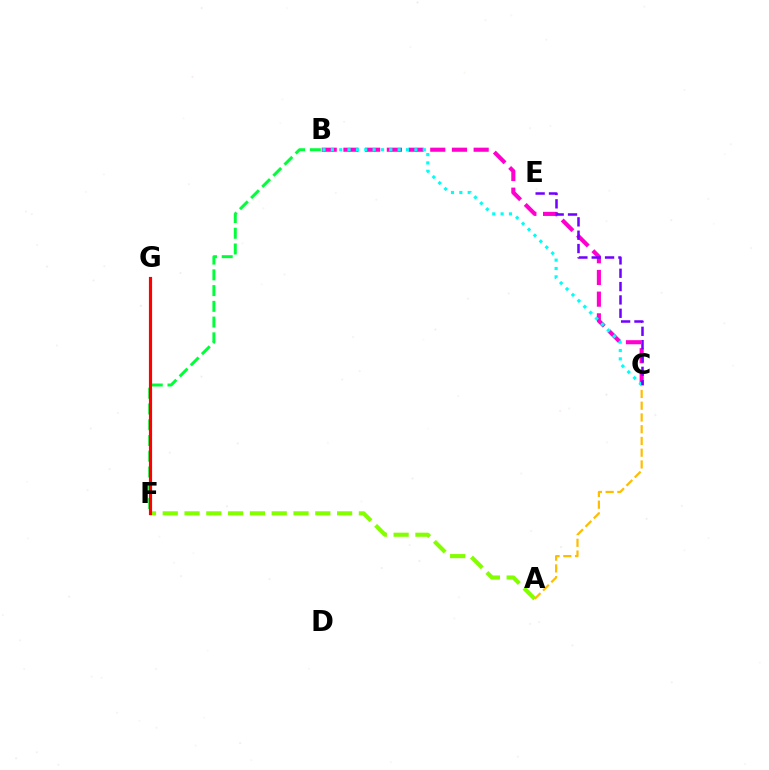{('B', 'C'): [{'color': '#ff00cf', 'line_style': 'dashed', 'thickness': 2.95}, {'color': '#00fff6', 'line_style': 'dotted', 'thickness': 2.27}], ('A', 'F'): [{'color': '#84ff00', 'line_style': 'dashed', 'thickness': 2.96}], ('F', 'G'): [{'color': '#004bff', 'line_style': 'dashed', 'thickness': 2.0}, {'color': '#ff0000', 'line_style': 'solid', 'thickness': 2.28}], ('C', 'E'): [{'color': '#7200ff', 'line_style': 'dashed', 'thickness': 1.81}], ('A', 'C'): [{'color': '#ffbd00', 'line_style': 'dashed', 'thickness': 1.6}], ('B', 'F'): [{'color': '#00ff39', 'line_style': 'dashed', 'thickness': 2.14}]}